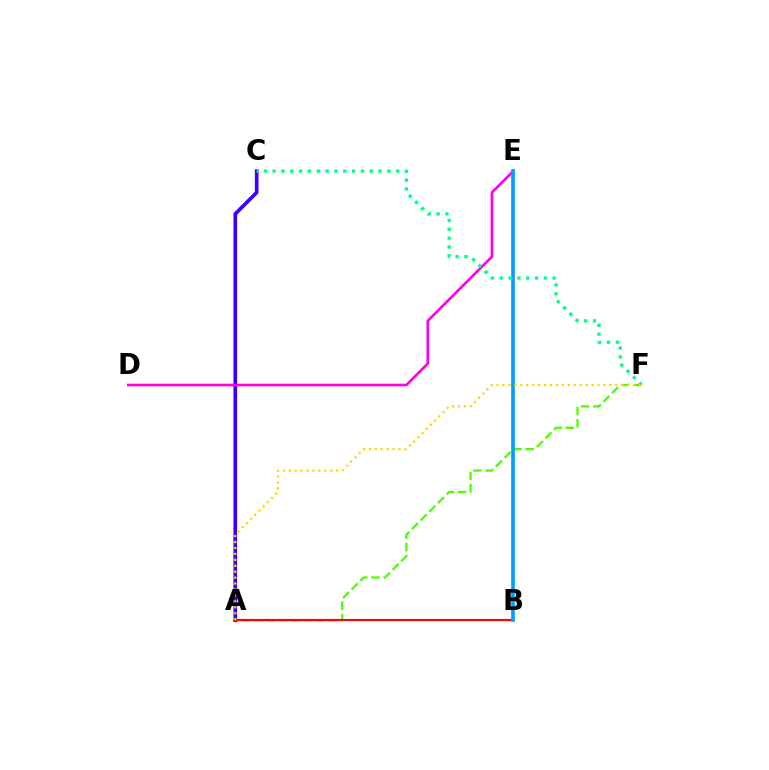{('A', 'F'): [{'color': '#4fff00', 'line_style': 'dashed', 'thickness': 1.66}, {'color': '#ffd500', 'line_style': 'dotted', 'thickness': 1.61}], ('A', 'C'): [{'color': '#3700ff', 'line_style': 'solid', 'thickness': 2.62}], ('A', 'B'): [{'color': '#ff0000', 'line_style': 'solid', 'thickness': 1.53}], ('D', 'E'): [{'color': '#ff00ed', 'line_style': 'solid', 'thickness': 1.92}], ('B', 'E'): [{'color': '#009eff', 'line_style': 'solid', 'thickness': 2.62}], ('C', 'F'): [{'color': '#00ff86', 'line_style': 'dotted', 'thickness': 2.4}]}